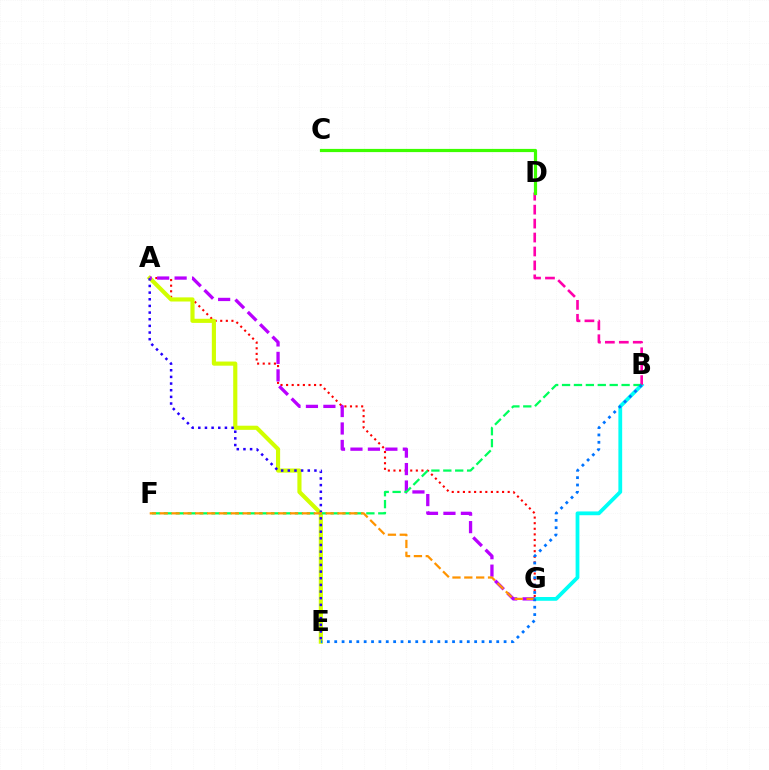{('A', 'G'): [{'color': '#ff0000', 'line_style': 'dotted', 'thickness': 1.52}, {'color': '#b900ff', 'line_style': 'dashed', 'thickness': 2.37}], ('A', 'E'): [{'color': '#d1ff00', 'line_style': 'solid', 'thickness': 2.98}, {'color': '#2500ff', 'line_style': 'dotted', 'thickness': 1.81}], ('B', 'G'): [{'color': '#00fff6', 'line_style': 'solid', 'thickness': 2.72}], ('B', 'D'): [{'color': '#ff00ac', 'line_style': 'dashed', 'thickness': 1.89}], ('C', 'D'): [{'color': '#3dff00', 'line_style': 'solid', 'thickness': 2.3}], ('B', 'F'): [{'color': '#00ff5c', 'line_style': 'dashed', 'thickness': 1.62}], ('F', 'G'): [{'color': '#ff9400', 'line_style': 'dashed', 'thickness': 1.61}], ('B', 'E'): [{'color': '#0074ff', 'line_style': 'dotted', 'thickness': 2.0}]}